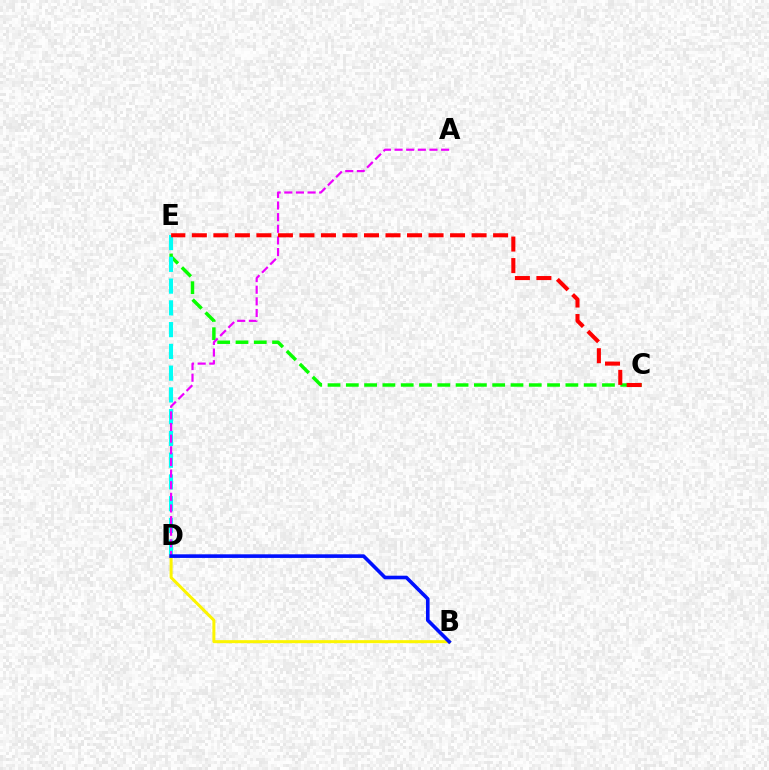{('C', 'E'): [{'color': '#08ff00', 'line_style': 'dashed', 'thickness': 2.49}, {'color': '#ff0000', 'line_style': 'dashed', 'thickness': 2.92}], ('B', 'D'): [{'color': '#fcf500', 'line_style': 'solid', 'thickness': 2.16}, {'color': '#0010ff', 'line_style': 'solid', 'thickness': 2.6}], ('D', 'E'): [{'color': '#00fff6', 'line_style': 'dashed', 'thickness': 2.96}], ('A', 'D'): [{'color': '#ee00ff', 'line_style': 'dashed', 'thickness': 1.58}]}